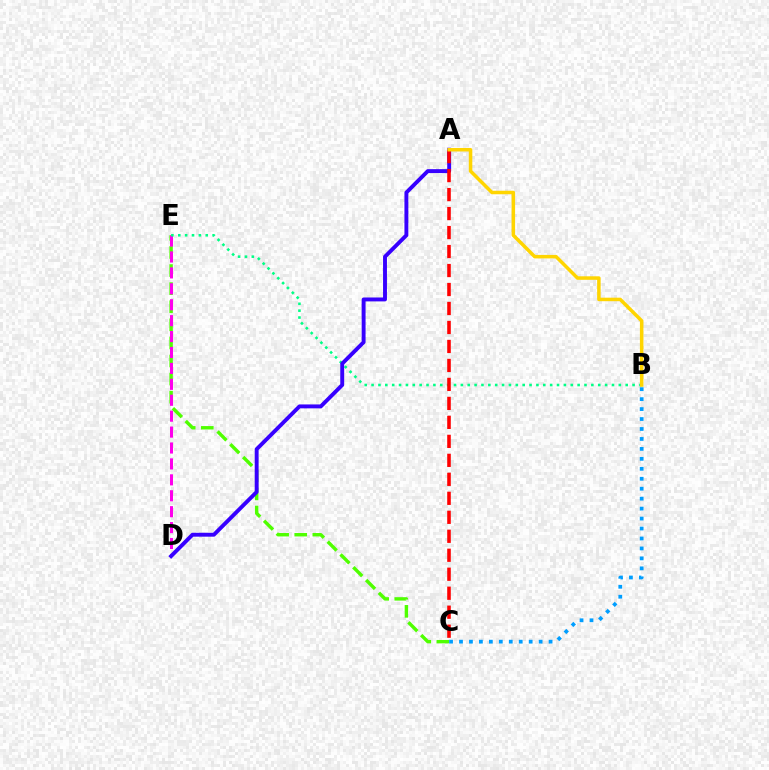{('C', 'E'): [{'color': '#4fff00', 'line_style': 'dashed', 'thickness': 2.46}], ('D', 'E'): [{'color': '#ff00ed', 'line_style': 'dashed', 'thickness': 2.16}], ('B', 'E'): [{'color': '#00ff86', 'line_style': 'dotted', 'thickness': 1.87}], ('A', 'D'): [{'color': '#3700ff', 'line_style': 'solid', 'thickness': 2.81}], ('A', 'C'): [{'color': '#ff0000', 'line_style': 'dashed', 'thickness': 2.58}], ('B', 'C'): [{'color': '#009eff', 'line_style': 'dotted', 'thickness': 2.7}], ('A', 'B'): [{'color': '#ffd500', 'line_style': 'solid', 'thickness': 2.53}]}